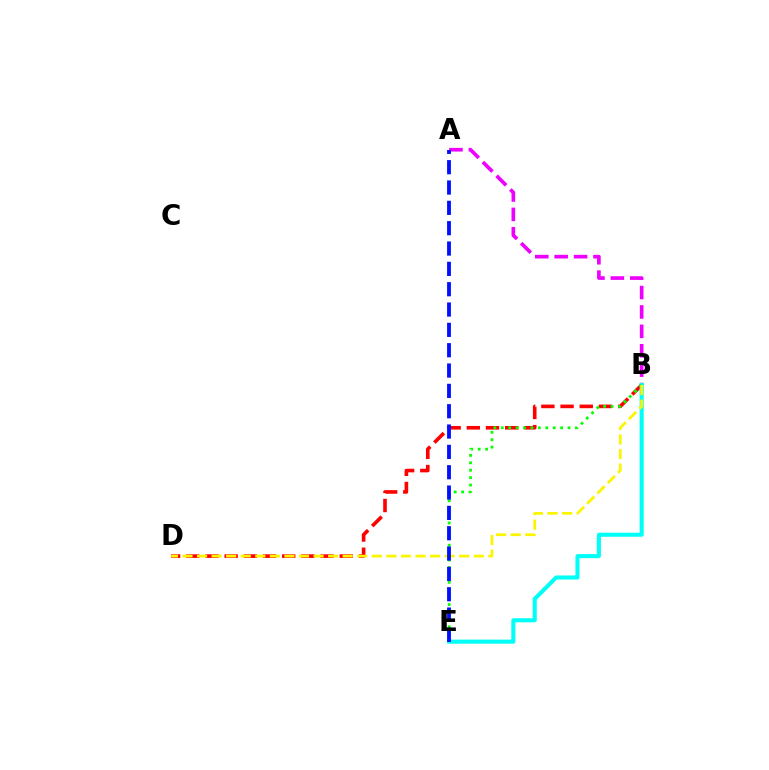{('A', 'B'): [{'color': '#ee00ff', 'line_style': 'dashed', 'thickness': 2.64}], ('B', 'D'): [{'color': '#ff0000', 'line_style': 'dashed', 'thickness': 2.61}, {'color': '#fcf500', 'line_style': 'dashed', 'thickness': 1.98}], ('B', 'E'): [{'color': '#00fff6', 'line_style': 'solid', 'thickness': 2.93}, {'color': '#08ff00', 'line_style': 'dotted', 'thickness': 2.01}], ('A', 'E'): [{'color': '#0010ff', 'line_style': 'dashed', 'thickness': 2.76}]}